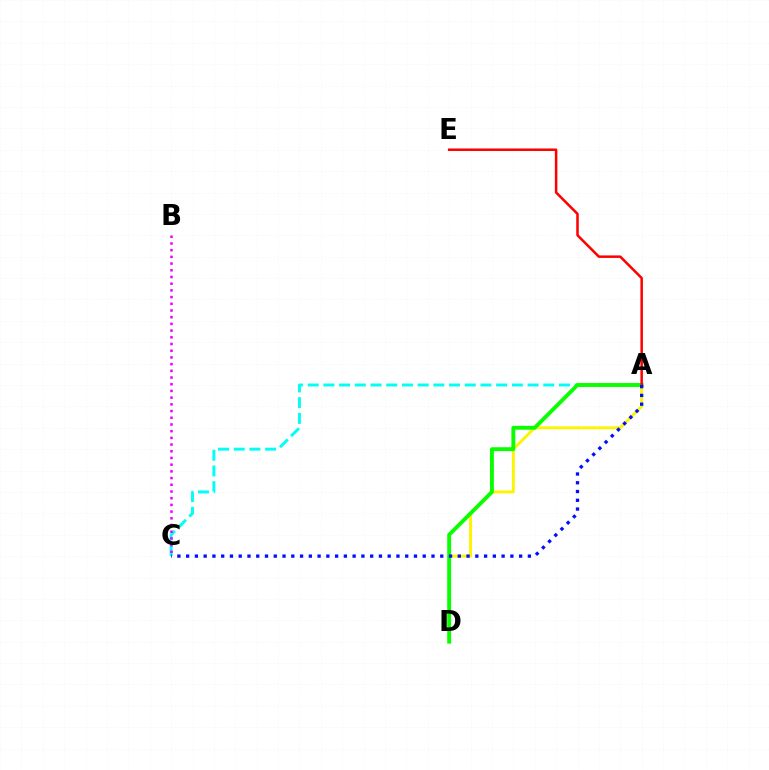{('A', 'D'): [{'color': '#fcf500', 'line_style': 'solid', 'thickness': 2.1}, {'color': '#08ff00', 'line_style': 'solid', 'thickness': 2.79}], ('A', 'C'): [{'color': '#00fff6', 'line_style': 'dashed', 'thickness': 2.13}, {'color': '#0010ff', 'line_style': 'dotted', 'thickness': 2.38}], ('B', 'C'): [{'color': '#ee00ff', 'line_style': 'dotted', 'thickness': 1.82}], ('A', 'E'): [{'color': '#ff0000', 'line_style': 'solid', 'thickness': 1.81}]}